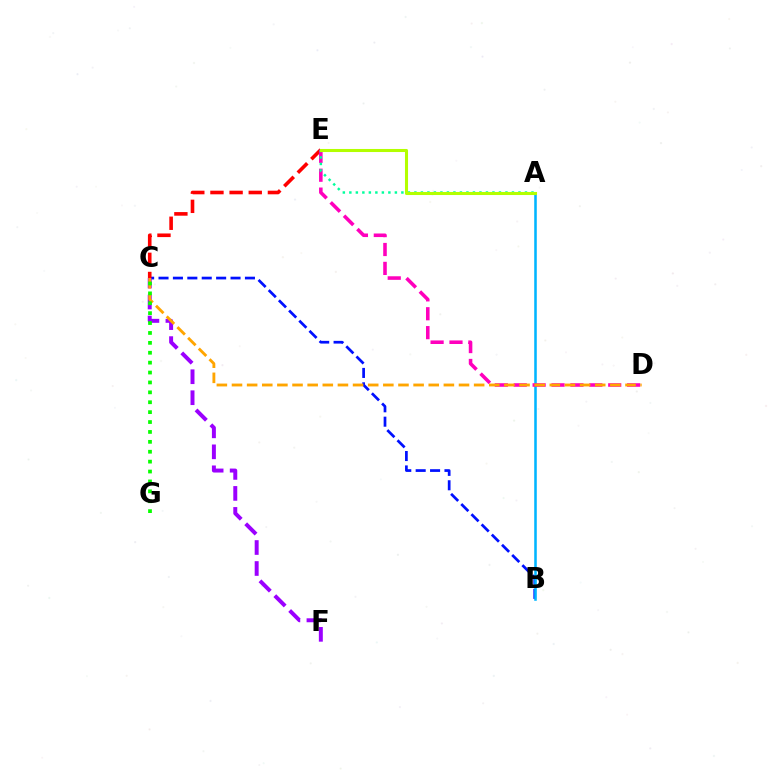{('B', 'C'): [{'color': '#0010ff', 'line_style': 'dashed', 'thickness': 1.96}], ('C', 'E'): [{'color': '#ff0000', 'line_style': 'dashed', 'thickness': 2.6}], ('A', 'B'): [{'color': '#00b5ff', 'line_style': 'solid', 'thickness': 1.84}], ('D', 'E'): [{'color': '#ff00bd', 'line_style': 'dashed', 'thickness': 2.57}], ('A', 'E'): [{'color': '#00ff9d', 'line_style': 'dotted', 'thickness': 1.77}, {'color': '#b3ff00', 'line_style': 'solid', 'thickness': 2.2}], ('C', 'F'): [{'color': '#9b00ff', 'line_style': 'dashed', 'thickness': 2.85}], ('C', 'D'): [{'color': '#ffa500', 'line_style': 'dashed', 'thickness': 2.06}], ('C', 'G'): [{'color': '#08ff00', 'line_style': 'dotted', 'thickness': 2.69}]}